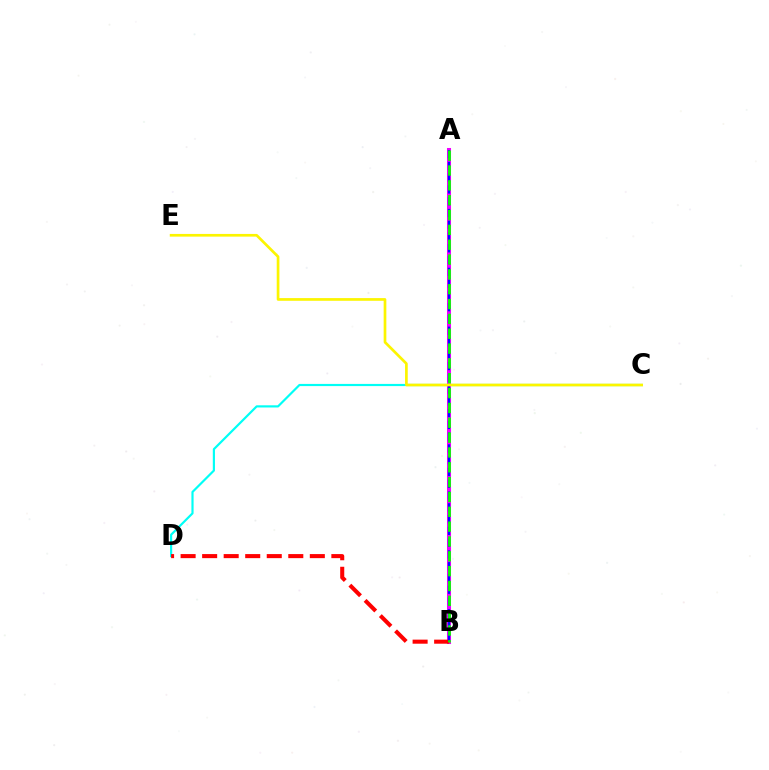{('A', 'B'): [{'color': '#ee00ff', 'line_style': 'solid', 'thickness': 2.91}, {'color': '#0010ff', 'line_style': 'dashed', 'thickness': 1.6}, {'color': '#08ff00', 'line_style': 'dashed', 'thickness': 2.02}], ('C', 'D'): [{'color': '#00fff6', 'line_style': 'solid', 'thickness': 1.57}], ('B', 'D'): [{'color': '#ff0000', 'line_style': 'dashed', 'thickness': 2.93}], ('C', 'E'): [{'color': '#fcf500', 'line_style': 'solid', 'thickness': 1.94}]}